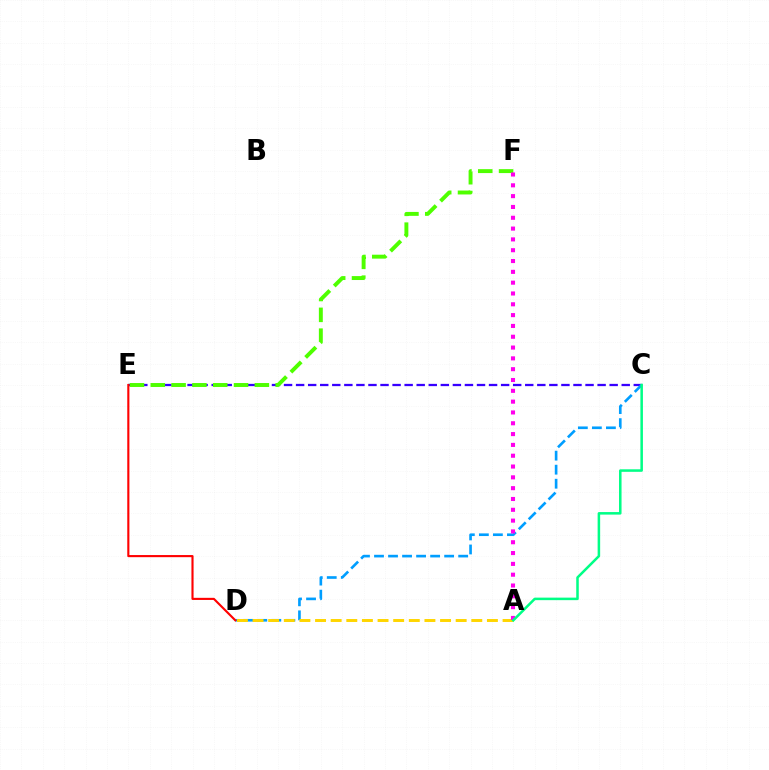{('C', 'E'): [{'color': '#3700ff', 'line_style': 'dashed', 'thickness': 1.64}], ('E', 'F'): [{'color': '#4fff00', 'line_style': 'dashed', 'thickness': 2.83}], ('C', 'D'): [{'color': '#009eff', 'line_style': 'dashed', 'thickness': 1.91}], ('A', 'D'): [{'color': '#ffd500', 'line_style': 'dashed', 'thickness': 2.12}], ('D', 'E'): [{'color': '#ff0000', 'line_style': 'solid', 'thickness': 1.53}], ('A', 'F'): [{'color': '#ff00ed', 'line_style': 'dotted', 'thickness': 2.94}], ('A', 'C'): [{'color': '#00ff86', 'line_style': 'solid', 'thickness': 1.82}]}